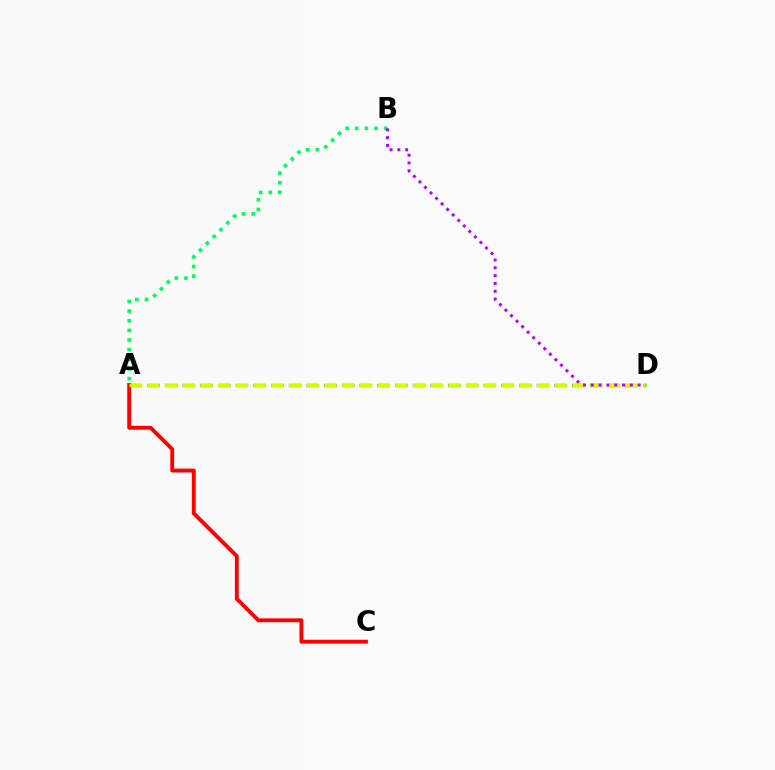{('A', 'D'): [{'color': '#0074ff', 'line_style': 'dashed', 'thickness': 2.41}, {'color': '#d1ff00', 'line_style': 'dashed', 'thickness': 2.41}], ('A', 'C'): [{'color': '#ff0000', 'line_style': 'solid', 'thickness': 2.78}], ('A', 'B'): [{'color': '#00ff5c', 'line_style': 'dotted', 'thickness': 2.62}], ('B', 'D'): [{'color': '#b900ff', 'line_style': 'dotted', 'thickness': 2.12}]}